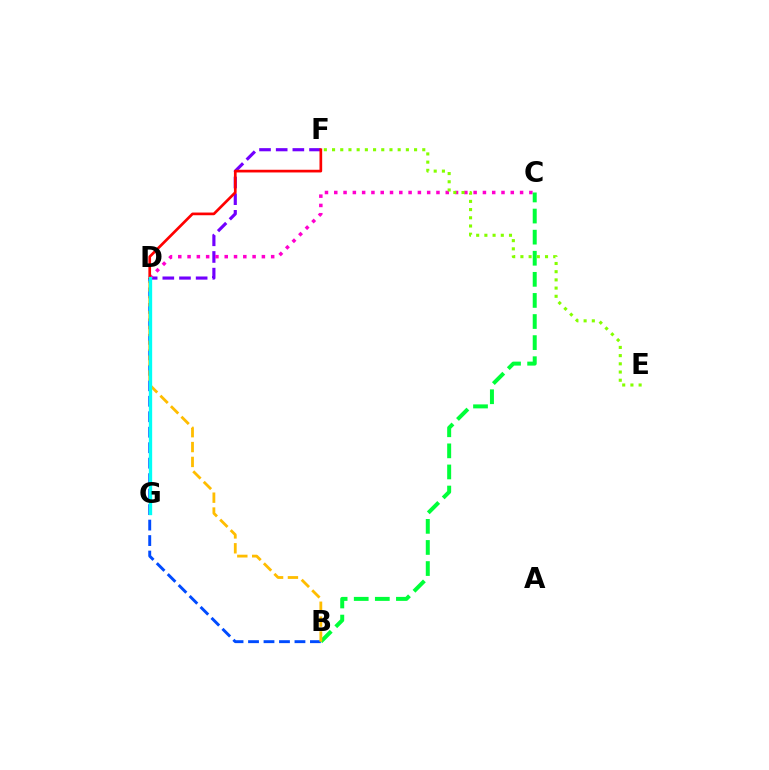{('B', 'D'): [{'color': '#004bff', 'line_style': 'dashed', 'thickness': 2.1}, {'color': '#ffbd00', 'line_style': 'dashed', 'thickness': 2.02}], ('D', 'F'): [{'color': '#7200ff', 'line_style': 'dashed', 'thickness': 2.26}, {'color': '#ff0000', 'line_style': 'solid', 'thickness': 1.94}], ('C', 'D'): [{'color': '#ff00cf', 'line_style': 'dotted', 'thickness': 2.52}], ('B', 'C'): [{'color': '#00ff39', 'line_style': 'dashed', 'thickness': 2.87}], ('D', 'G'): [{'color': '#00fff6', 'line_style': 'solid', 'thickness': 2.39}], ('E', 'F'): [{'color': '#84ff00', 'line_style': 'dotted', 'thickness': 2.23}]}